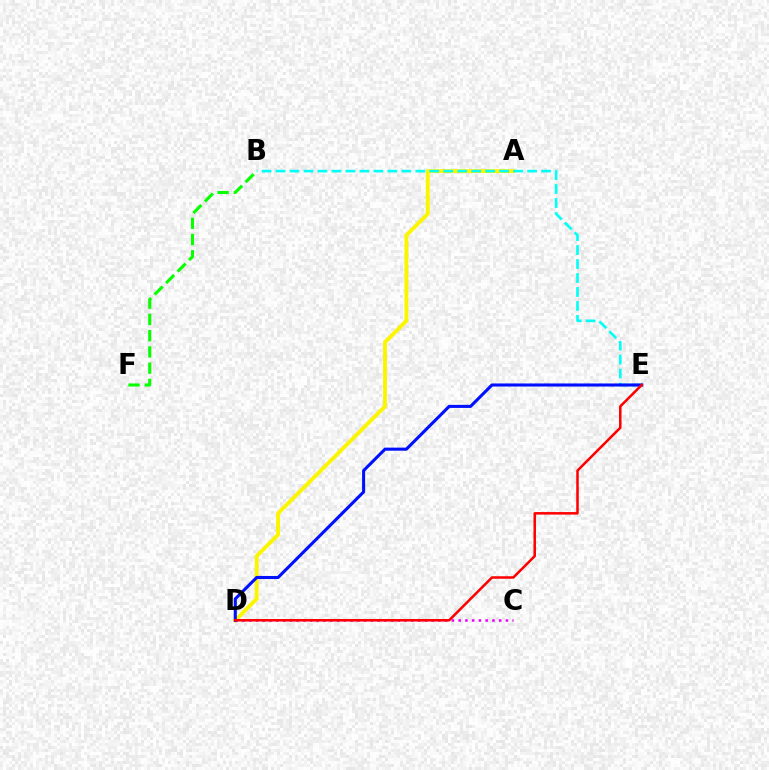{('A', 'D'): [{'color': '#fcf500', 'line_style': 'solid', 'thickness': 2.79}], ('C', 'D'): [{'color': '#ee00ff', 'line_style': 'dotted', 'thickness': 1.84}], ('B', 'E'): [{'color': '#00fff6', 'line_style': 'dashed', 'thickness': 1.9}], ('D', 'E'): [{'color': '#0010ff', 'line_style': 'solid', 'thickness': 2.22}, {'color': '#ff0000', 'line_style': 'solid', 'thickness': 1.82}], ('B', 'F'): [{'color': '#08ff00', 'line_style': 'dashed', 'thickness': 2.21}]}